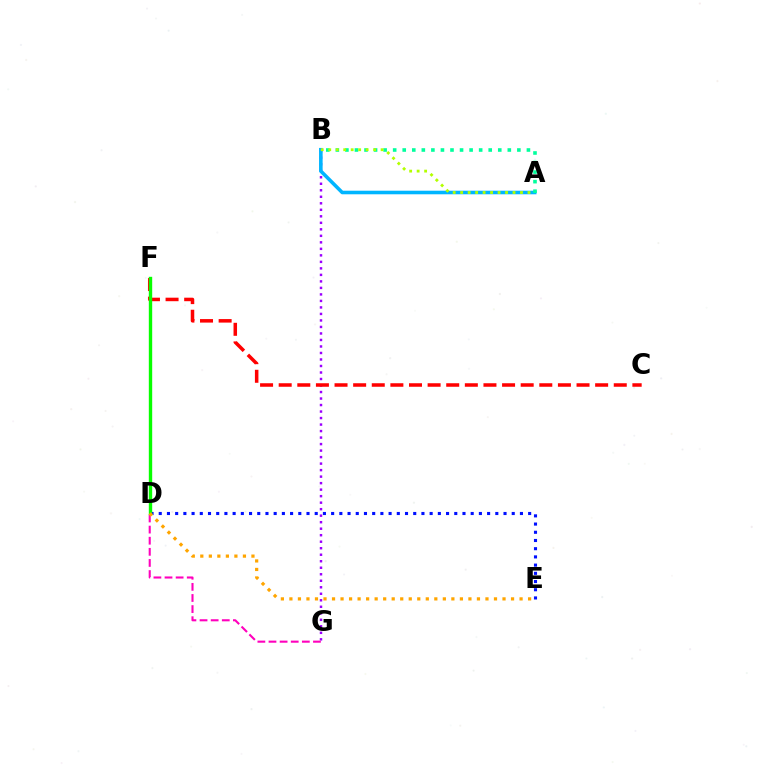{('D', 'E'): [{'color': '#0010ff', 'line_style': 'dotted', 'thickness': 2.23}, {'color': '#ffa500', 'line_style': 'dotted', 'thickness': 2.32}], ('B', 'G'): [{'color': '#9b00ff', 'line_style': 'dotted', 'thickness': 1.77}], ('A', 'B'): [{'color': '#00b5ff', 'line_style': 'solid', 'thickness': 2.58}, {'color': '#00ff9d', 'line_style': 'dotted', 'thickness': 2.6}, {'color': '#b3ff00', 'line_style': 'dotted', 'thickness': 2.03}], ('C', 'F'): [{'color': '#ff0000', 'line_style': 'dashed', 'thickness': 2.53}], ('D', 'G'): [{'color': '#ff00bd', 'line_style': 'dashed', 'thickness': 1.51}], ('D', 'F'): [{'color': '#08ff00', 'line_style': 'solid', 'thickness': 2.43}]}